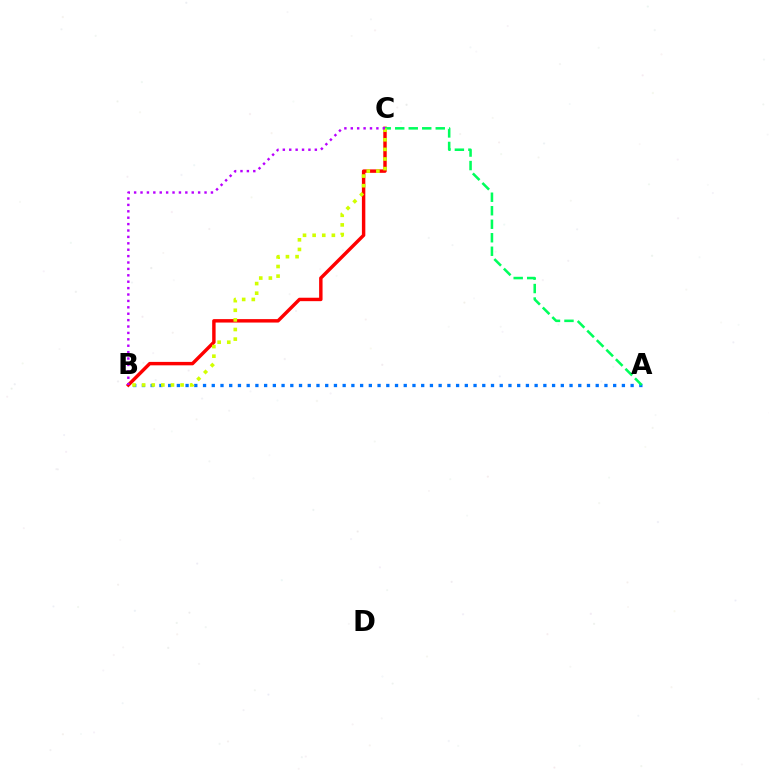{('B', 'C'): [{'color': '#ff0000', 'line_style': 'solid', 'thickness': 2.47}, {'color': '#d1ff00', 'line_style': 'dotted', 'thickness': 2.61}, {'color': '#b900ff', 'line_style': 'dotted', 'thickness': 1.74}], ('A', 'B'): [{'color': '#0074ff', 'line_style': 'dotted', 'thickness': 2.37}], ('A', 'C'): [{'color': '#00ff5c', 'line_style': 'dashed', 'thickness': 1.83}]}